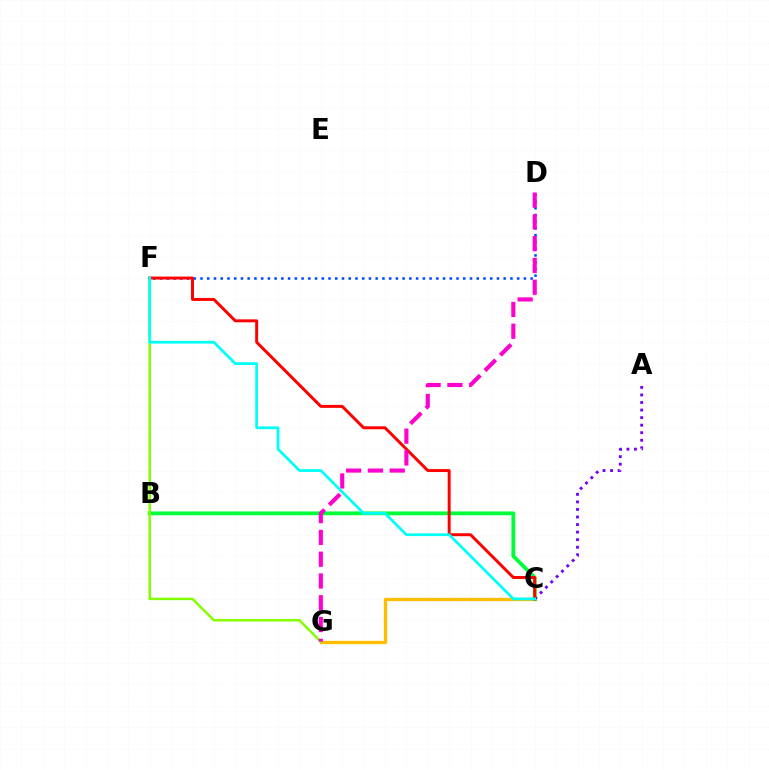{('C', 'G'): [{'color': '#ffbd00', 'line_style': 'solid', 'thickness': 2.37}], ('B', 'C'): [{'color': '#00ff39', 'line_style': 'solid', 'thickness': 2.75}], ('A', 'C'): [{'color': '#7200ff', 'line_style': 'dotted', 'thickness': 2.05}], ('D', 'F'): [{'color': '#004bff', 'line_style': 'dotted', 'thickness': 1.83}], ('F', 'G'): [{'color': '#84ff00', 'line_style': 'solid', 'thickness': 1.8}], ('C', 'F'): [{'color': '#ff0000', 'line_style': 'solid', 'thickness': 2.13}, {'color': '#00fff6', 'line_style': 'solid', 'thickness': 1.98}], ('D', 'G'): [{'color': '#ff00cf', 'line_style': 'dashed', 'thickness': 2.96}]}